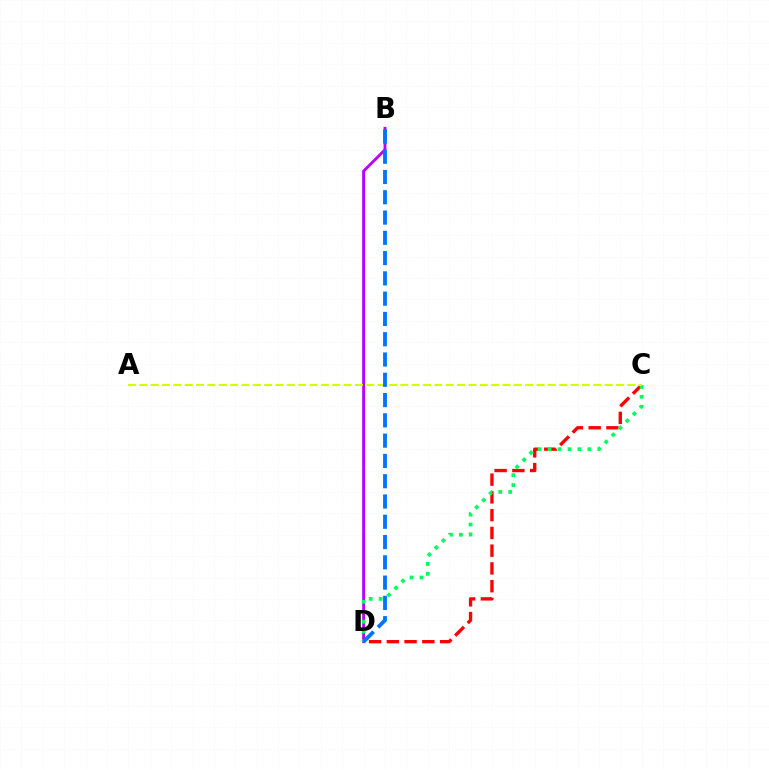{('B', 'D'): [{'color': '#b900ff', 'line_style': 'solid', 'thickness': 2.06}, {'color': '#0074ff', 'line_style': 'dashed', 'thickness': 2.76}], ('C', 'D'): [{'color': '#ff0000', 'line_style': 'dashed', 'thickness': 2.41}, {'color': '#00ff5c', 'line_style': 'dotted', 'thickness': 2.7}], ('A', 'C'): [{'color': '#d1ff00', 'line_style': 'dashed', 'thickness': 1.54}]}